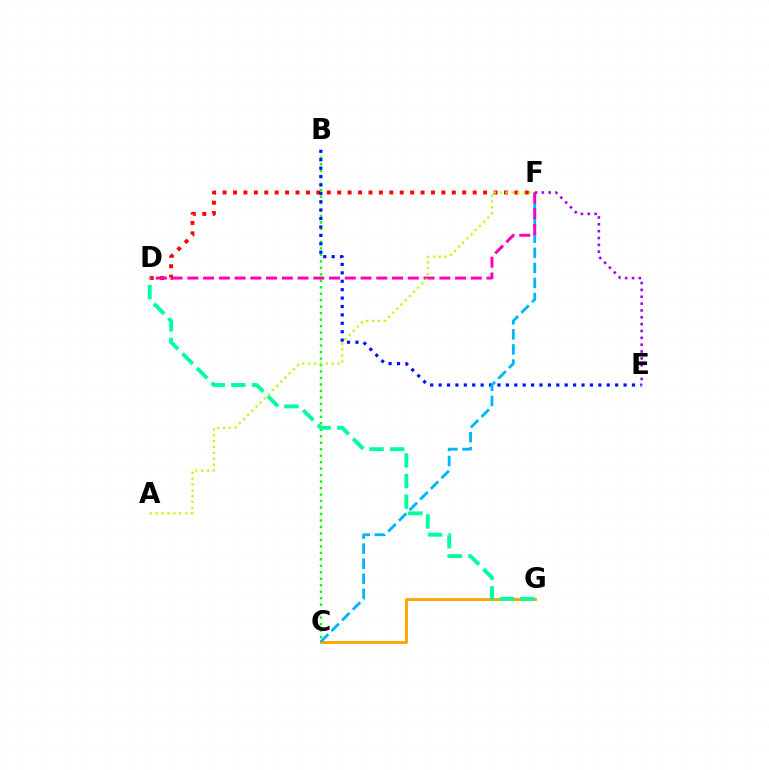{('C', 'G'): [{'color': '#ffa500', 'line_style': 'solid', 'thickness': 2.09}], ('D', 'F'): [{'color': '#ff0000', 'line_style': 'dotted', 'thickness': 2.83}, {'color': '#ff00bd', 'line_style': 'dashed', 'thickness': 2.14}], ('B', 'C'): [{'color': '#08ff00', 'line_style': 'dotted', 'thickness': 1.76}], ('B', 'E'): [{'color': '#0010ff', 'line_style': 'dotted', 'thickness': 2.28}], ('C', 'F'): [{'color': '#00b5ff', 'line_style': 'dashed', 'thickness': 2.05}], ('E', 'F'): [{'color': '#9b00ff', 'line_style': 'dotted', 'thickness': 1.86}], ('D', 'G'): [{'color': '#00ff9d', 'line_style': 'dashed', 'thickness': 2.8}], ('A', 'F'): [{'color': '#b3ff00', 'line_style': 'dotted', 'thickness': 1.6}]}